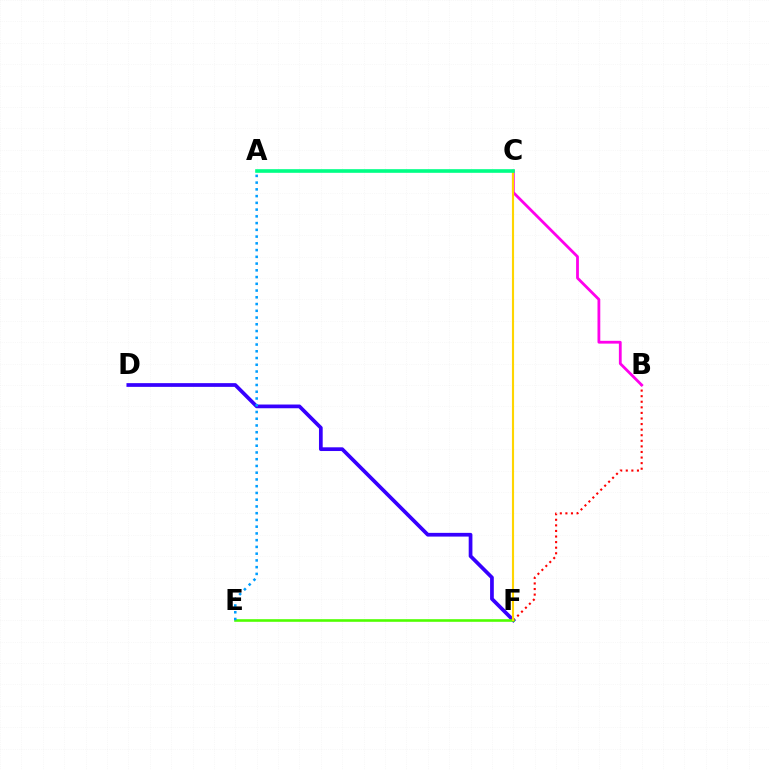{('B', 'F'): [{'color': '#ff0000', 'line_style': 'dotted', 'thickness': 1.52}], ('D', 'F'): [{'color': '#3700ff', 'line_style': 'solid', 'thickness': 2.68}], ('B', 'C'): [{'color': '#ff00ed', 'line_style': 'solid', 'thickness': 2.01}], ('E', 'F'): [{'color': '#4fff00', 'line_style': 'solid', 'thickness': 1.88}], ('C', 'F'): [{'color': '#ffd500', 'line_style': 'solid', 'thickness': 1.54}], ('A', 'C'): [{'color': '#00ff86', 'line_style': 'solid', 'thickness': 2.61}], ('A', 'E'): [{'color': '#009eff', 'line_style': 'dotted', 'thickness': 1.83}]}